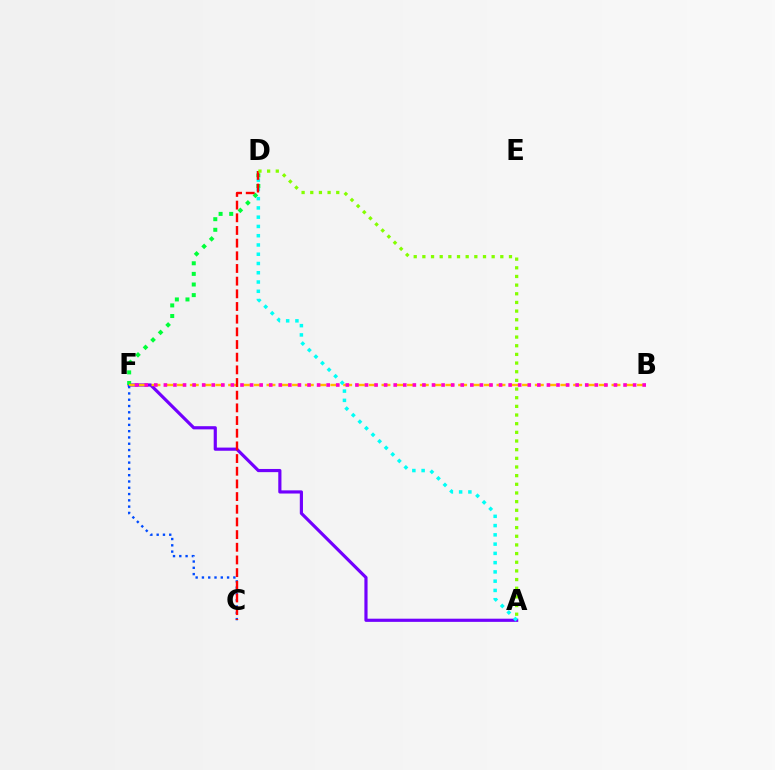{('A', 'F'): [{'color': '#7200ff', 'line_style': 'solid', 'thickness': 2.28}], ('D', 'F'): [{'color': '#00ff39', 'line_style': 'dotted', 'thickness': 2.88}], ('A', 'D'): [{'color': '#00fff6', 'line_style': 'dotted', 'thickness': 2.52}, {'color': '#84ff00', 'line_style': 'dotted', 'thickness': 2.35}], ('B', 'F'): [{'color': '#ffbd00', 'line_style': 'dashed', 'thickness': 1.74}, {'color': '#ff00cf', 'line_style': 'dotted', 'thickness': 2.6}], ('C', 'F'): [{'color': '#004bff', 'line_style': 'dotted', 'thickness': 1.71}], ('C', 'D'): [{'color': '#ff0000', 'line_style': 'dashed', 'thickness': 1.72}]}